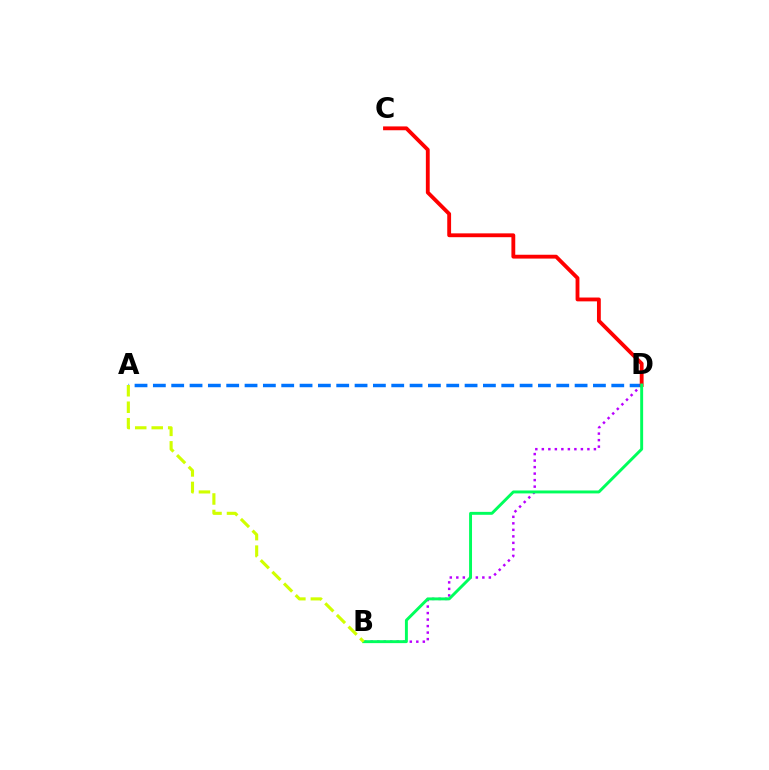{('B', 'D'): [{'color': '#b900ff', 'line_style': 'dotted', 'thickness': 1.77}, {'color': '#00ff5c', 'line_style': 'solid', 'thickness': 2.11}], ('A', 'D'): [{'color': '#0074ff', 'line_style': 'dashed', 'thickness': 2.49}], ('C', 'D'): [{'color': '#ff0000', 'line_style': 'solid', 'thickness': 2.76}], ('A', 'B'): [{'color': '#d1ff00', 'line_style': 'dashed', 'thickness': 2.24}]}